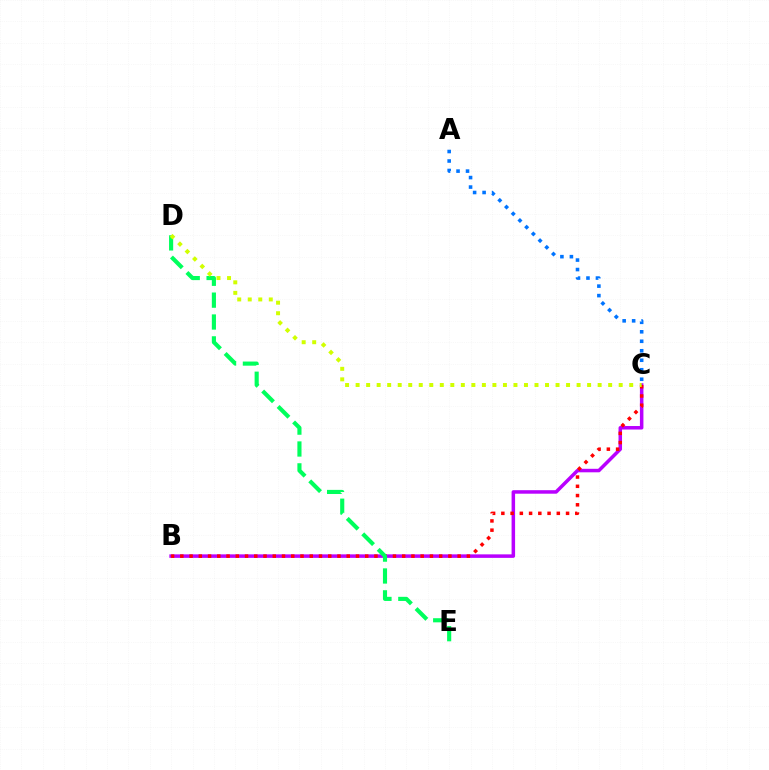{('B', 'C'): [{'color': '#b900ff', 'line_style': 'solid', 'thickness': 2.53}, {'color': '#ff0000', 'line_style': 'dotted', 'thickness': 2.51}], ('A', 'C'): [{'color': '#0074ff', 'line_style': 'dotted', 'thickness': 2.58}], ('D', 'E'): [{'color': '#00ff5c', 'line_style': 'dashed', 'thickness': 2.97}], ('C', 'D'): [{'color': '#d1ff00', 'line_style': 'dotted', 'thickness': 2.86}]}